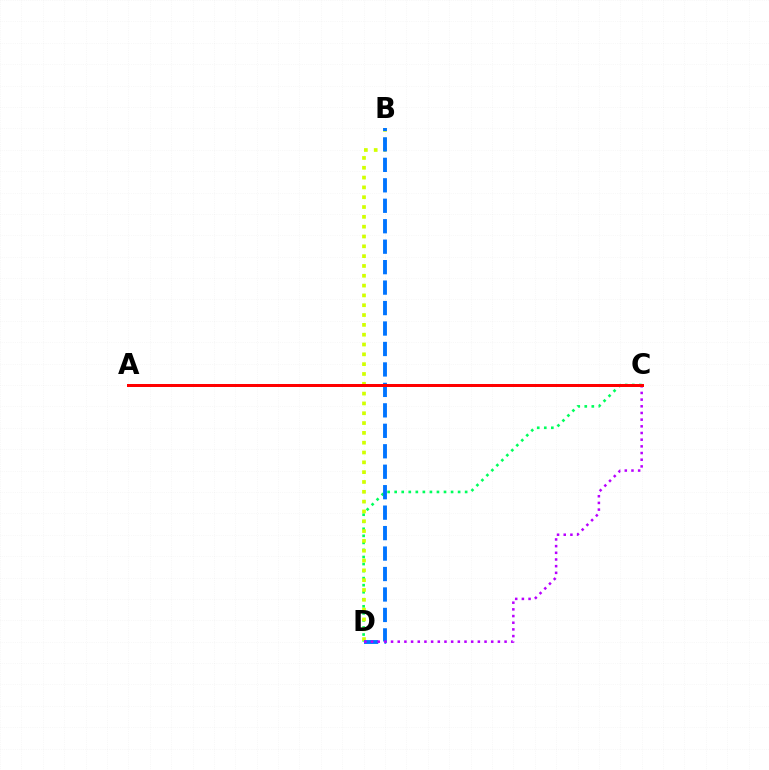{('C', 'D'): [{'color': '#00ff5c', 'line_style': 'dotted', 'thickness': 1.91}, {'color': '#b900ff', 'line_style': 'dotted', 'thickness': 1.81}], ('B', 'D'): [{'color': '#d1ff00', 'line_style': 'dotted', 'thickness': 2.67}, {'color': '#0074ff', 'line_style': 'dashed', 'thickness': 2.78}], ('A', 'C'): [{'color': '#ff0000', 'line_style': 'solid', 'thickness': 2.16}]}